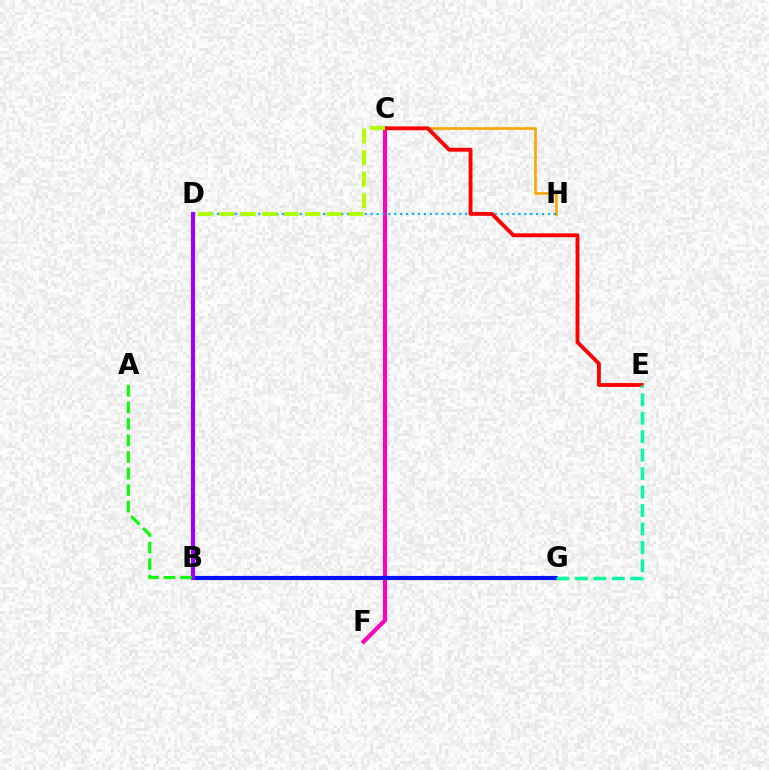{('C', 'H'): [{'color': '#ffa500', 'line_style': 'solid', 'thickness': 1.9}], ('C', 'F'): [{'color': '#ff00bd', 'line_style': 'solid', 'thickness': 2.98}], ('D', 'H'): [{'color': '#00b5ff', 'line_style': 'dotted', 'thickness': 1.61}], ('B', 'G'): [{'color': '#0010ff', 'line_style': 'solid', 'thickness': 2.98}], ('C', 'E'): [{'color': '#ff0000', 'line_style': 'solid', 'thickness': 2.77}], ('B', 'D'): [{'color': '#9b00ff', 'line_style': 'solid', 'thickness': 2.98}], ('C', 'D'): [{'color': '#b3ff00', 'line_style': 'dashed', 'thickness': 2.93}], ('E', 'G'): [{'color': '#00ff9d', 'line_style': 'dashed', 'thickness': 2.51}], ('A', 'B'): [{'color': '#08ff00', 'line_style': 'dashed', 'thickness': 2.25}]}